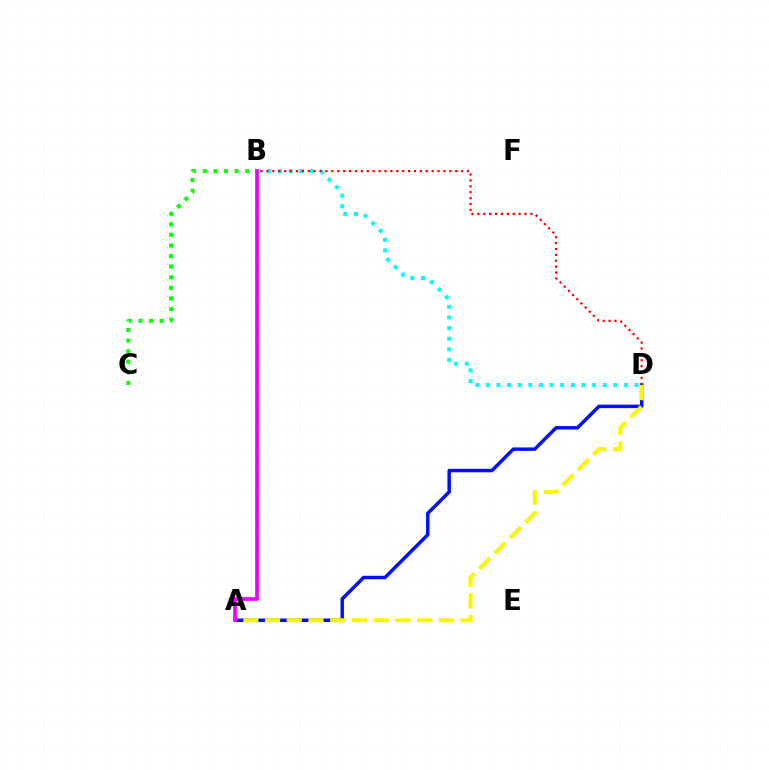{('B', 'D'): [{'color': '#00fff6', 'line_style': 'dotted', 'thickness': 2.89}, {'color': '#ff0000', 'line_style': 'dotted', 'thickness': 1.6}], ('A', 'D'): [{'color': '#0010ff', 'line_style': 'solid', 'thickness': 2.5}, {'color': '#fcf500', 'line_style': 'dashed', 'thickness': 2.95}], ('B', 'C'): [{'color': '#08ff00', 'line_style': 'dotted', 'thickness': 2.88}], ('A', 'B'): [{'color': '#ee00ff', 'line_style': 'solid', 'thickness': 2.66}]}